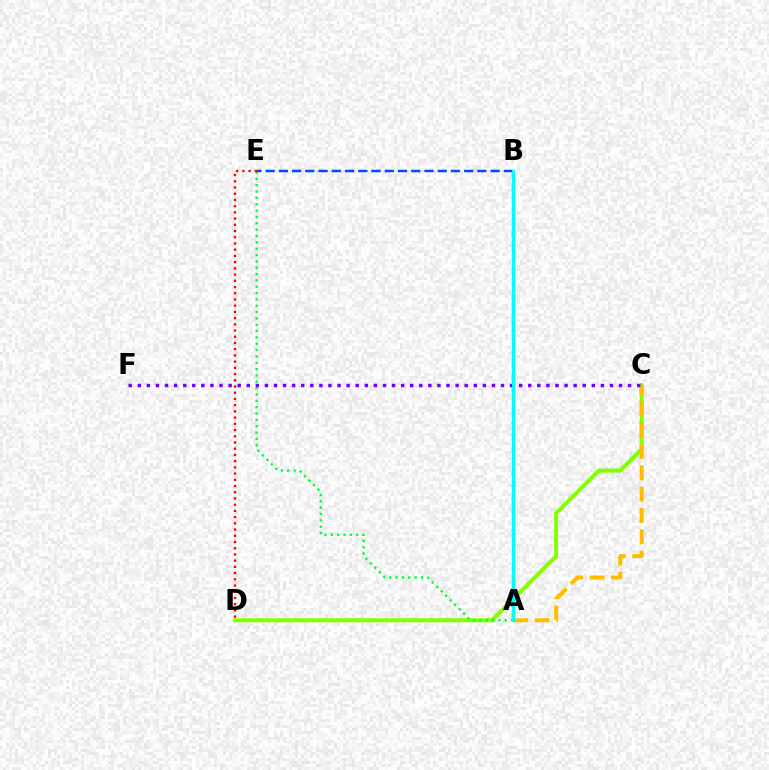{('C', 'D'): [{'color': '#84ff00', 'line_style': 'solid', 'thickness': 2.9}], ('A', 'C'): [{'color': '#ffbd00', 'line_style': 'dashed', 'thickness': 2.9}], ('A', 'E'): [{'color': '#00ff39', 'line_style': 'dotted', 'thickness': 1.72}], ('D', 'E'): [{'color': '#ff0000', 'line_style': 'dotted', 'thickness': 1.69}], ('A', 'B'): [{'color': '#ff00cf', 'line_style': 'dashed', 'thickness': 1.62}, {'color': '#00fff6', 'line_style': 'solid', 'thickness': 2.32}], ('B', 'E'): [{'color': '#004bff', 'line_style': 'dashed', 'thickness': 1.8}], ('C', 'F'): [{'color': '#7200ff', 'line_style': 'dotted', 'thickness': 2.47}]}